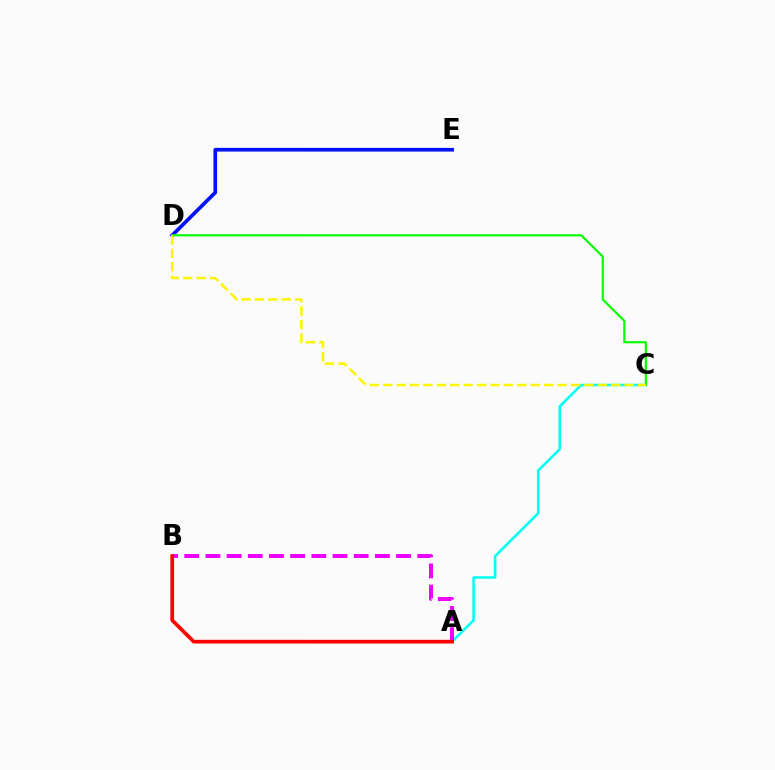{('A', 'C'): [{'color': '#00fff6', 'line_style': 'solid', 'thickness': 1.84}], ('D', 'E'): [{'color': '#0010ff', 'line_style': 'solid', 'thickness': 2.65}], ('A', 'B'): [{'color': '#ee00ff', 'line_style': 'dashed', 'thickness': 2.88}, {'color': '#ff0000', 'line_style': 'solid', 'thickness': 2.66}], ('C', 'D'): [{'color': '#08ff00', 'line_style': 'solid', 'thickness': 1.58}, {'color': '#fcf500', 'line_style': 'dashed', 'thickness': 1.82}]}